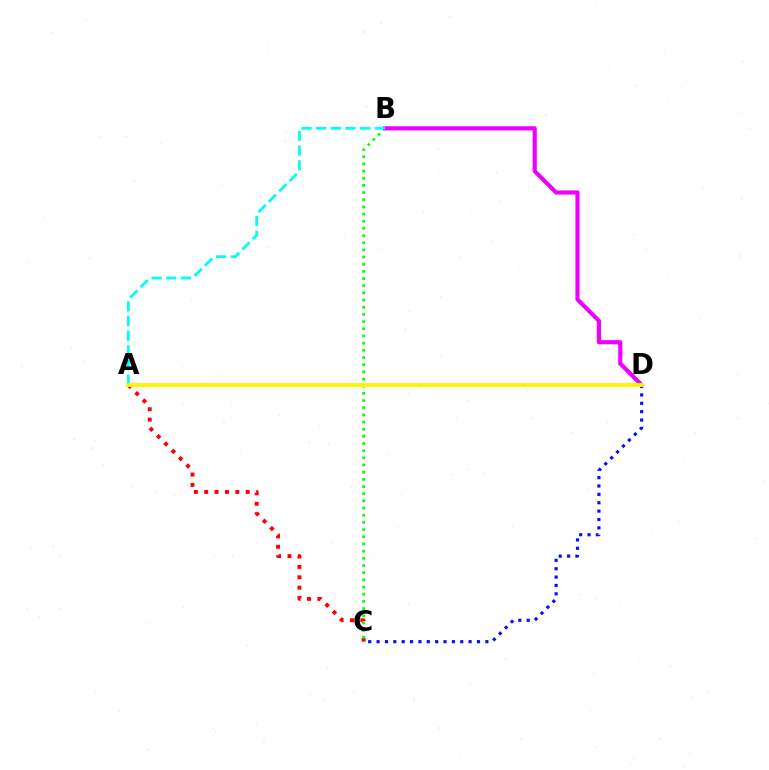{('A', 'C'): [{'color': '#ff0000', 'line_style': 'dotted', 'thickness': 2.82}], ('B', 'C'): [{'color': '#08ff00', 'line_style': 'dotted', 'thickness': 1.95}], ('B', 'D'): [{'color': '#ee00ff', 'line_style': 'solid', 'thickness': 3.0}], ('C', 'D'): [{'color': '#0010ff', 'line_style': 'dotted', 'thickness': 2.27}], ('A', 'B'): [{'color': '#00fff6', 'line_style': 'dashed', 'thickness': 1.99}], ('A', 'D'): [{'color': '#fcf500', 'line_style': 'solid', 'thickness': 2.79}]}